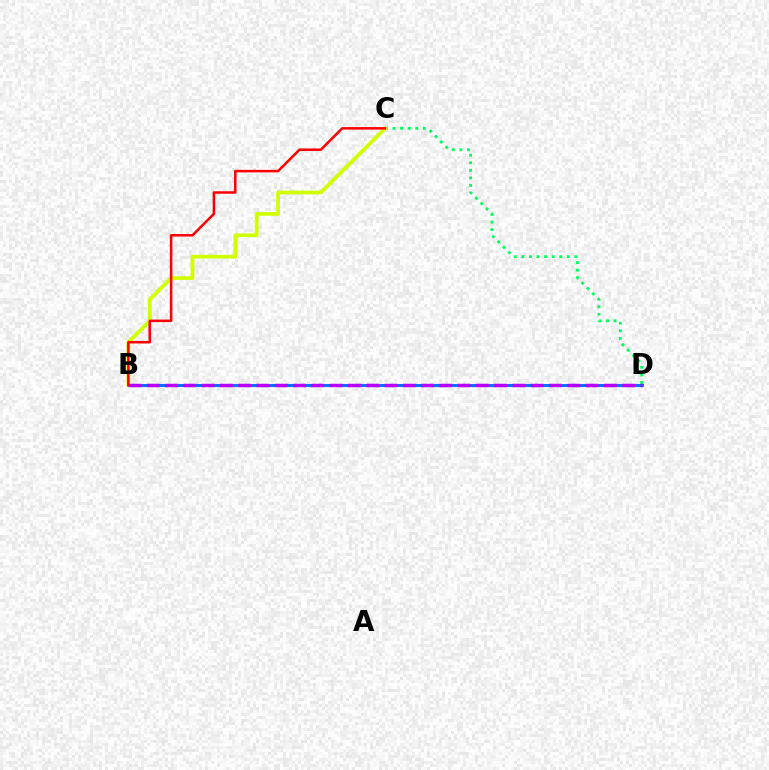{('C', 'D'): [{'color': '#00ff5c', 'line_style': 'dotted', 'thickness': 2.06}], ('B', 'D'): [{'color': '#0074ff', 'line_style': 'solid', 'thickness': 2.19}, {'color': '#b900ff', 'line_style': 'dashed', 'thickness': 2.48}], ('B', 'C'): [{'color': '#d1ff00', 'line_style': 'solid', 'thickness': 2.71}, {'color': '#ff0000', 'line_style': 'solid', 'thickness': 1.8}]}